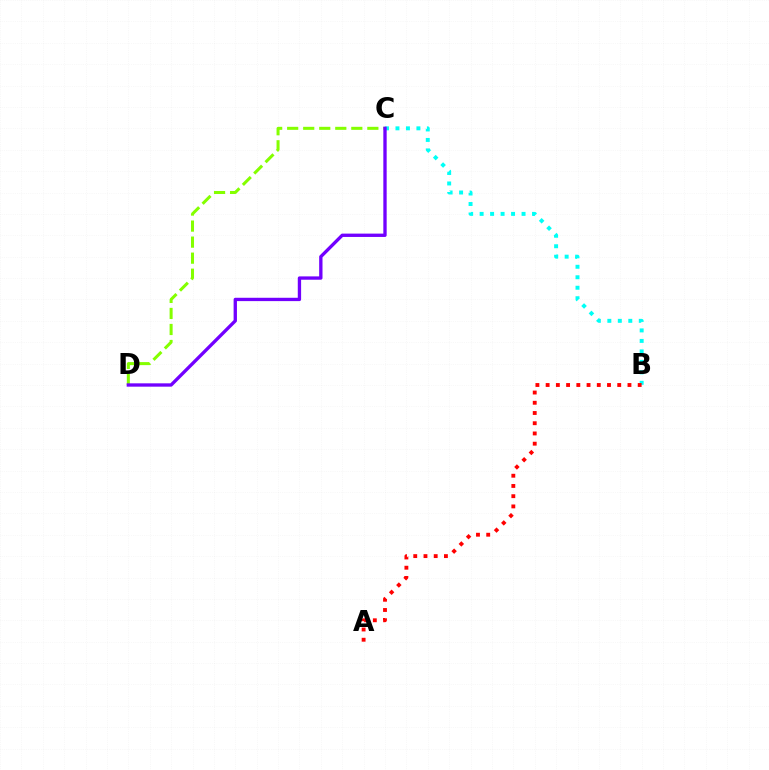{('B', 'C'): [{'color': '#00fff6', 'line_style': 'dotted', 'thickness': 2.85}], ('C', 'D'): [{'color': '#84ff00', 'line_style': 'dashed', 'thickness': 2.18}, {'color': '#7200ff', 'line_style': 'solid', 'thickness': 2.4}], ('A', 'B'): [{'color': '#ff0000', 'line_style': 'dotted', 'thickness': 2.78}]}